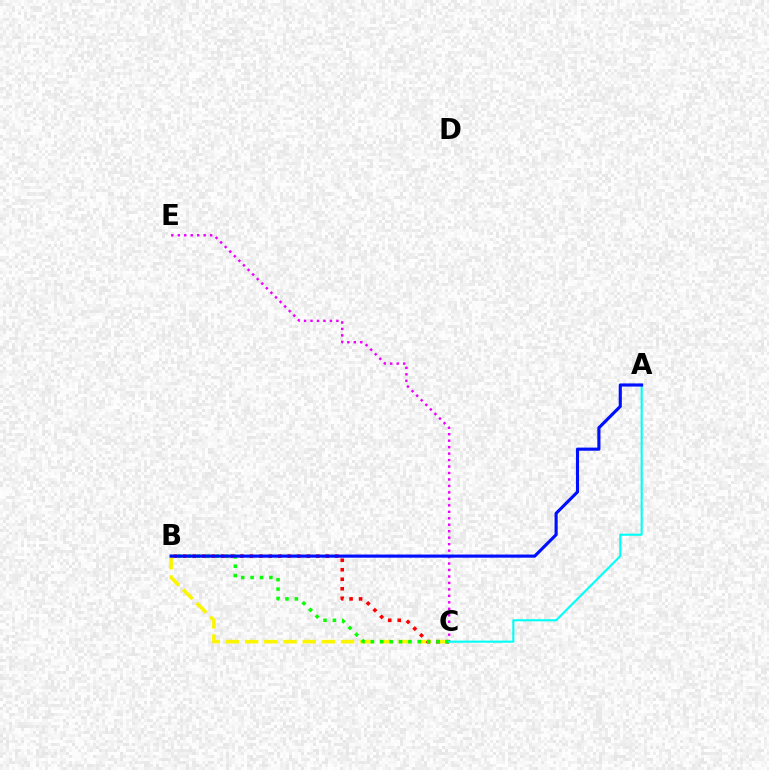{('B', 'C'): [{'color': '#fcf500', 'line_style': 'dashed', 'thickness': 2.61}, {'color': '#ff0000', 'line_style': 'dotted', 'thickness': 2.58}, {'color': '#08ff00', 'line_style': 'dotted', 'thickness': 2.55}], ('C', 'E'): [{'color': '#ee00ff', 'line_style': 'dotted', 'thickness': 1.76}], ('A', 'C'): [{'color': '#00fff6', 'line_style': 'solid', 'thickness': 1.52}], ('A', 'B'): [{'color': '#0010ff', 'line_style': 'solid', 'thickness': 2.26}]}